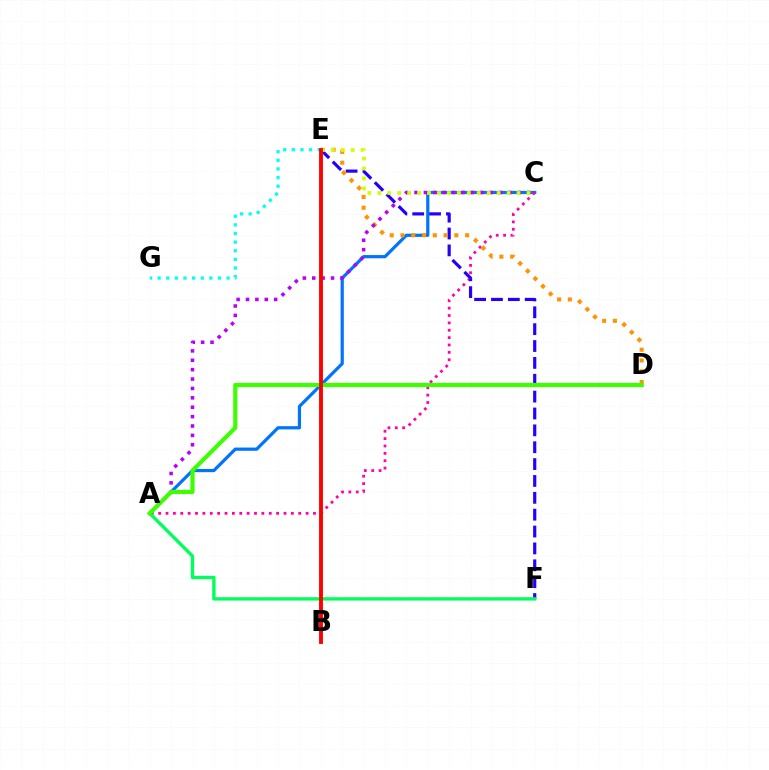{('A', 'C'): [{'color': '#0074ff', 'line_style': 'solid', 'thickness': 2.31}, {'color': '#ff00ac', 'line_style': 'dotted', 'thickness': 2.0}, {'color': '#b900ff', 'line_style': 'dotted', 'thickness': 2.55}], ('E', 'F'): [{'color': '#2500ff', 'line_style': 'dashed', 'thickness': 2.29}], ('D', 'E'): [{'color': '#ff9400', 'line_style': 'dotted', 'thickness': 2.93}], ('A', 'F'): [{'color': '#00ff5c', 'line_style': 'solid', 'thickness': 2.41}], ('E', 'G'): [{'color': '#00fff6', 'line_style': 'dotted', 'thickness': 2.34}], ('C', 'E'): [{'color': '#d1ff00', 'line_style': 'dotted', 'thickness': 2.7}], ('A', 'D'): [{'color': '#3dff00', 'line_style': 'solid', 'thickness': 3.0}], ('B', 'E'): [{'color': '#ff0000', 'line_style': 'solid', 'thickness': 2.78}]}